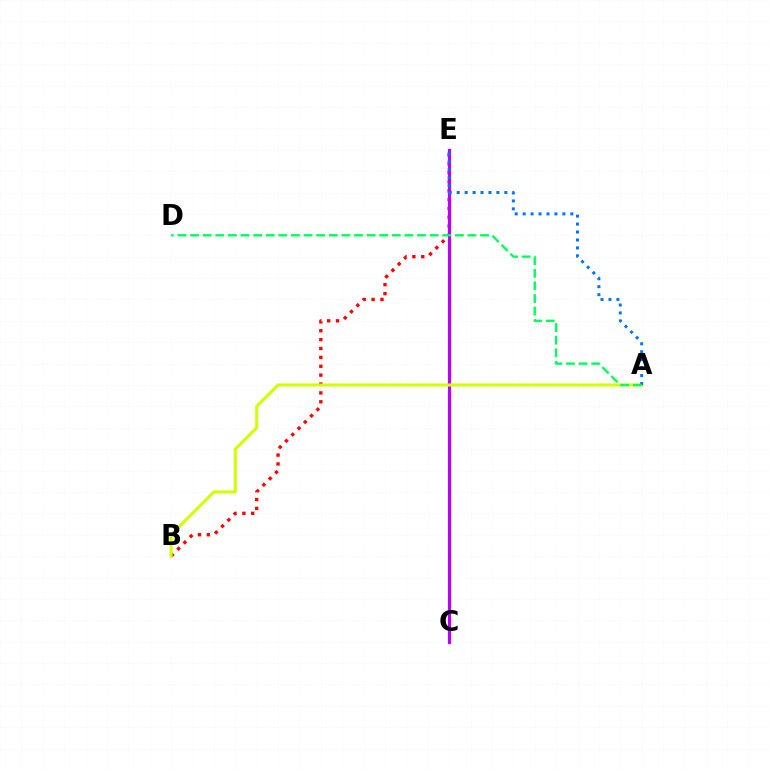{('B', 'E'): [{'color': '#ff0000', 'line_style': 'dotted', 'thickness': 2.41}], ('C', 'E'): [{'color': '#b900ff', 'line_style': 'solid', 'thickness': 2.31}], ('A', 'B'): [{'color': '#d1ff00', 'line_style': 'solid', 'thickness': 2.21}], ('A', 'E'): [{'color': '#0074ff', 'line_style': 'dotted', 'thickness': 2.16}], ('A', 'D'): [{'color': '#00ff5c', 'line_style': 'dashed', 'thickness': 1.71}]}